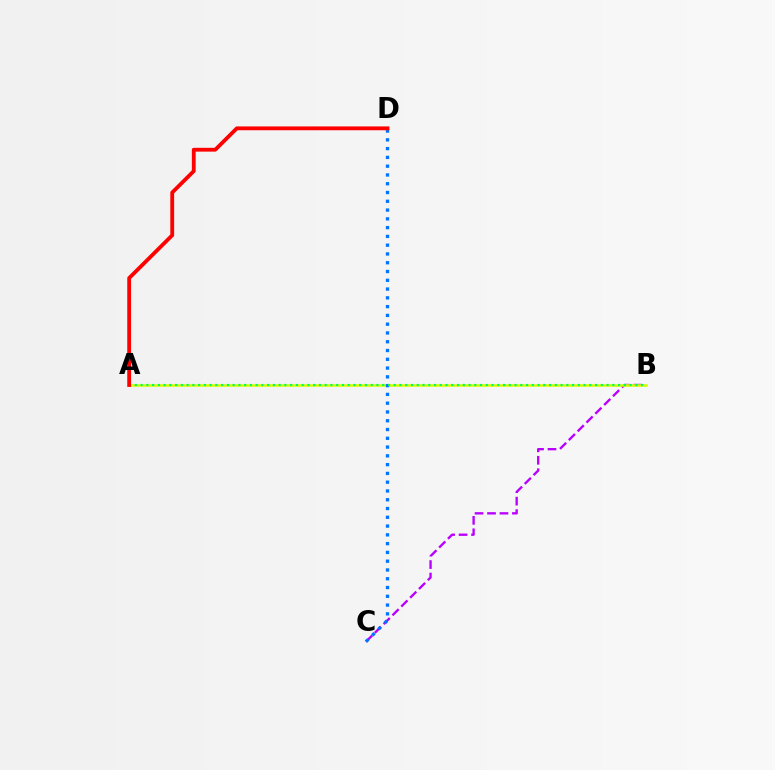{('B', 'C'): [{'color': '#b900ff', 'line_style': 'dashed', 'thickness': 1.69}], ('A', 'B'): [{'color': '#d1ff00', 'line_style': 'solid', 'thickness': 1.84}, {'color': '#00ff5c', 'line_style': 'dotted', 'thickness': 1.56}], ('C', 'D'): [{'color': '#0074ff', 'line_style': 'dotted', 'thickness': 2.38}], ('A', 'D'): [{'color': '#ff0000', 'line_style': 'solid', 'thickness': 2.75}]}